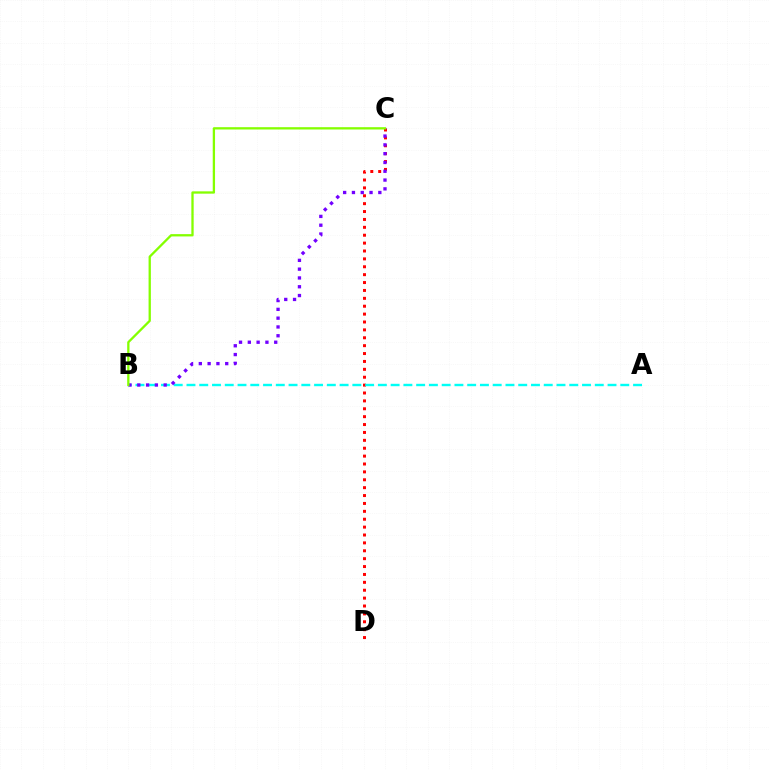{('C', 'D'): [{'color': '#ff0000', 'line_style': 'dotted', 'thickness': 2.14}], ('A', 'B'): [{'color': '#00fff6', 'line_style': 'dashed', 'thickness': 1.73}], ('B', 'C'): [{'color': '#7200ff', 'line_style': 'dotted', 'thickness': 2.39}, {'color': '#84ff00', 'line_style': 'solid', 'thickness': 1.66}]}